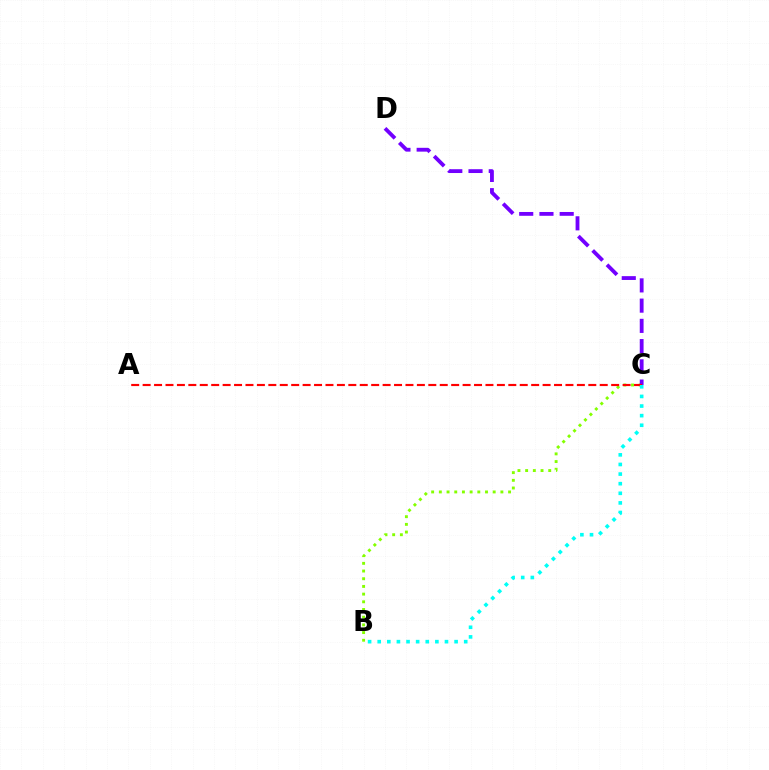{('B', 'C'): [{'color': '#84ff00', 'line_style': 'dotted', 'thickness': 2.09}, {'color': '#00fff6', 'line_style': 'dotted', 'thickness': 2.61}], ('C', 'D'): [{'color': '#7200ff', 'line_style': 'dashed', 'thickness': 2.75}], ('A', 'C'): [{'color': '#ff0000', 'line_style': 'dashed', 'thickness': 1.55}]}